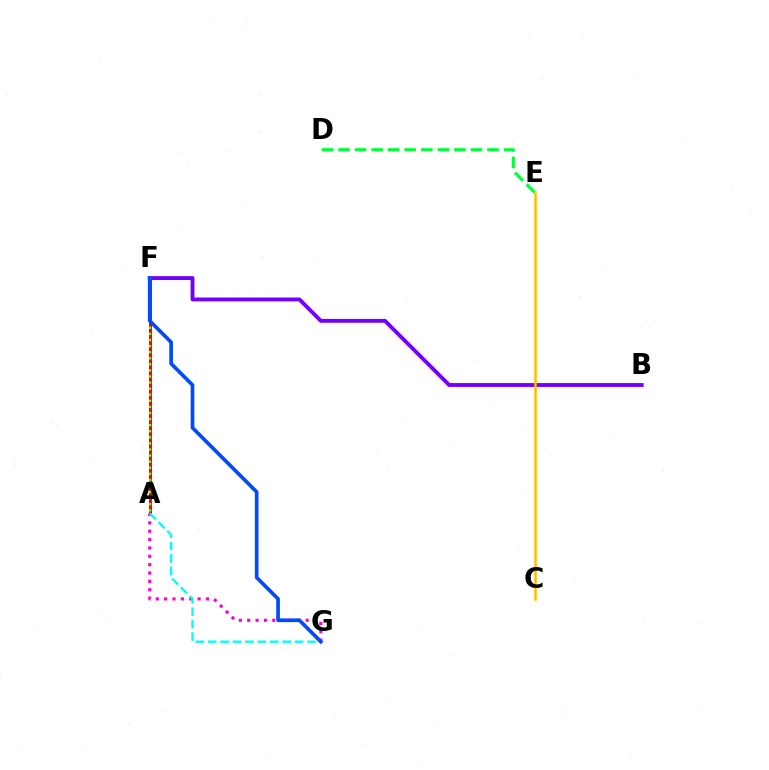{('D', 'E'): [{'color': '#00ff39', 'line_style': 'dashed', 'thickness': 2.25}], ('B', 'F'): [{'color': '#7200ff', 'line_style': 'solid', 'thickness': 2.79}], ('A', 'G'): [{'color': '#ff00cf', 'line_style': 'dotted', 'thickness': 2.27}, {'color': '#00fff6', 'line_style': 'dashed', 'thickness': 1.69}], ('A', 'F'): [{'color': '#ff0000', 'line_style': 'solid', 'thickness': 2.2}, {'color': '#84ff00', 'line_style': 'dotted', 'thickness': 1.65}], ('C', 'E'): [{'color': '#ffbd00', 'line_style': 'solid', 'thickness': 1.8}], ('F', 'G'): [{'color': '#004bff', 'line_style': 'solid', 'thickness': 2.65}]}